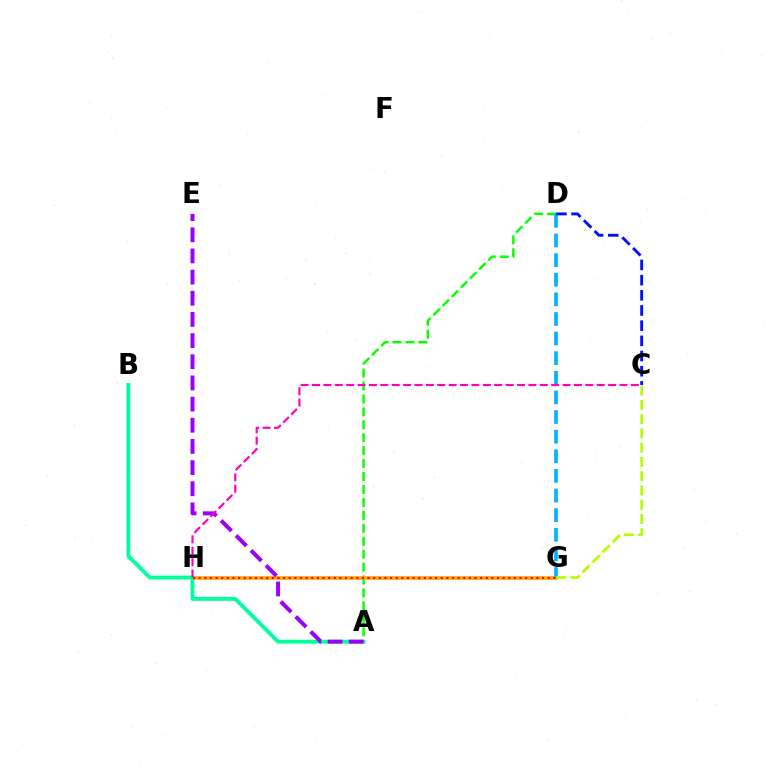{('A', 'D'): [{'color': '#08ff00', 'line_style': 'dashed', 'thickness': 1.76}], ('G', 'H'): [{'color': '#ffa500', 'line_style': 'solid', 'thickness': 2.58}, {'color': '#ff0000', 'line_style': 'dotted', 'thickness': 1.53}], ('A', 'B'): [{'color': '#00ff9d', 'line_style': 'solid', 'thickness': 2.76}], ('D', 'G'): [{'color': '#00b5ff', 'line_style': 'dashed', 'thickness': 2.67}], ('A', 'E'): [{'color': '#9b00ff', 'line_style': 'dashed', 'thickness': 2.88}], ('C', 'H'): [{'color': '#ff00bd', 'line_style': 'dashed', 'thickness': 1.55}], ('C', 'D'): [{'color': '#0010ff', 'line_style': 'dashed', 'thickness': 2.06}], ('C', 'G'): [{'color': '#b3ff00', 'line_style': 'dashed', 'thickness': 1.94}]}